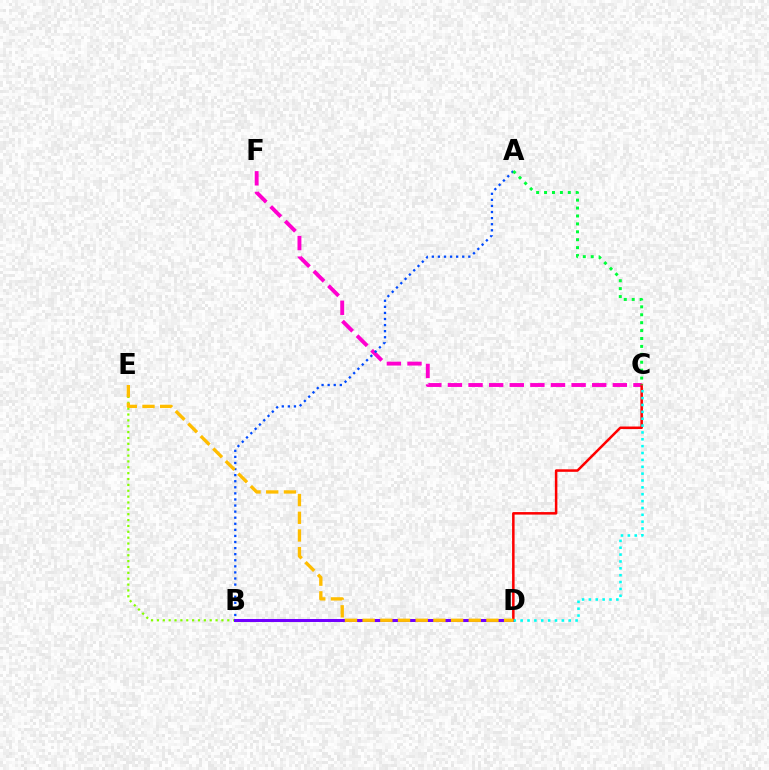{('C', 'F'): [{'color': '#ff00cf', 'line_style': 'dashed', 'thickness': 2.8}], ('B', 'E'): [{'color': '#84ff00', 'line_style': 'dotted', 'thickness': 1.59}], ('B', 'D'): [{'color': '#7200ff', 'line_style': 'solid', 'thickness': 2.17}], ('A', 'B'): [{'color': '#004bff', 'line_style': 'dotted', 'thickness': 1.65}], ('C', 'D'): [{'color': '#ff0000', 'line_style': 'solid', 'thickness': 1.82}, {'color': '#00fff6', 'line_style': 'dotted', 'thickness': 1.87}], ('A', 'C'): [{'color': '#00ff39', 'line_style': 'dotted', 'thickness': 2.15}], ('D', 'E'): [{'color': '#ffbd00', 'line_style': 'dashed', 'thickness': 2.4}]}